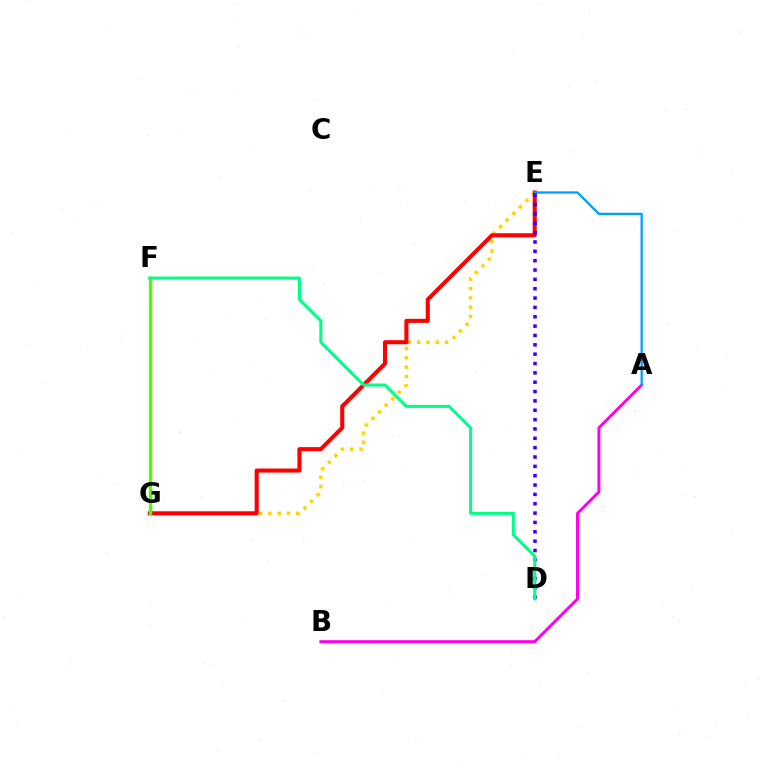{('E', 'G'): [{'color': '#ffd500', 'line_style': 'dotted', 'thickness': 2.53}, {'color': '#ff0000', 'line_style': 'solid', 'thickness': 2.93}], ('A', 'B'): [{'color': '#ff00ed', 'line_style': 'solid', 'thickness': 2.13}], ('A', 'E'): [{'color': '#009eff', 'line_style': 'solid', 'thickness': 1.64}], ('D', 'E'): [{'color': '#3700ff', 'line_style': 'dotted', 'thickness': 2.54}], ('F', 'G'): [{'color': '#4fff00', 'line_style': 'solid', 'thickness': 2.41}], ('D', 'F'): [{'color': '#00ff86', 'line_style': 'solid', 'thickness': 2.19}]}